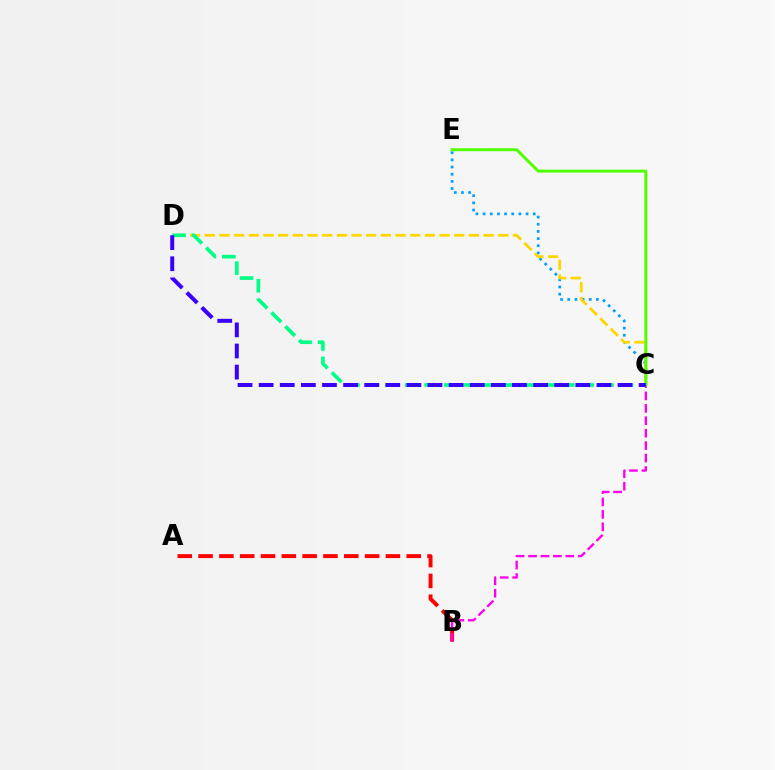{('C', 'E'): [{'color': '#009eff', 'line_style': 'dotted', 'thickness': 1.95}, {'color': '#4fff00', 'line_style': 'solid', 'thickness': 2.11}], ('A', 'B'): [{'color': '#ff0000', 'line_style': 'dashed', 'thickness': 2.83}], ('C', 'D'): [{'color': '#ffd500', 'line_style': 'dashed', 'thickness': 1.99}, {'color': '#00ff86', 'line_style': 'dashed', 'thickness': 2.65}, {'color': '#3700ff', 'line_style': 'dashed', 'thickness': 2.87}], ('B', 'C'): [{'color': '#ff00ed', 'line_style': 'dashed', 'thickness': 1.69}]}